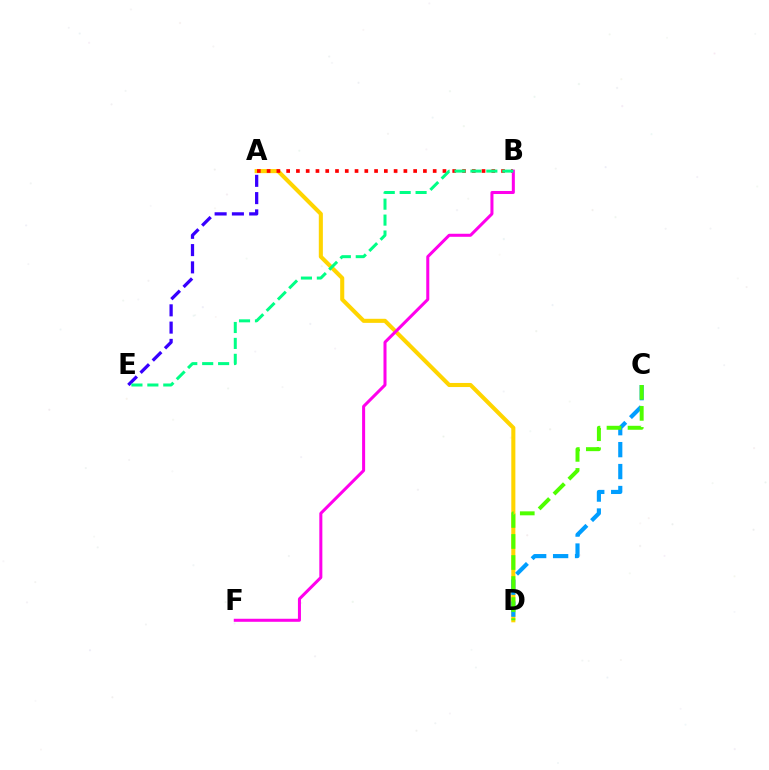{('A', 'D'): [{'color': '#ffd500', 'line_style': 'solid', 'thickness': 2.94}], ('A', 'B'): [{'color': '#ff0000', 'line_style': 'dotted', 'thickness': 2.65}], ('A', 'E'): [{'color': '#3700ff', 'line_style': 'dashed', 'thickness': 2.35}], ('B', 'F'): [{'color': '#ff00ed', 'line_style': 'solid', 'thickness': 2.18}], ('C', 'D'): [{'color': '#009eff', 'line_style': 'dashed', 'thickness': 2.98}, {'color': '#4fff00', 'line_style': 'dashed', 'thickness': 2.86}], ('B', 'E'): [{'color': '#00ff86', 'line_style': 'dashed', 'thickness': 2.16}]}